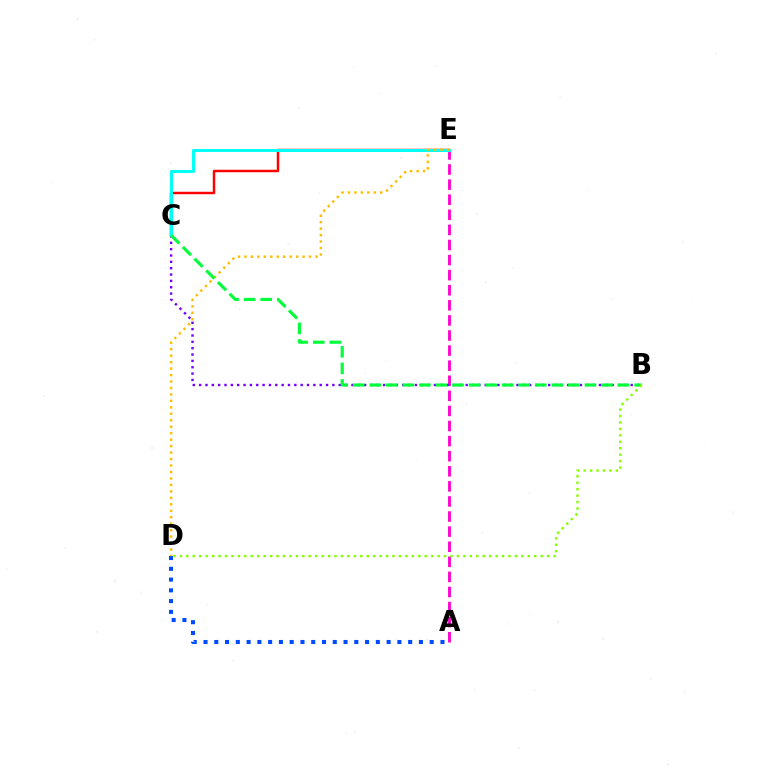{('A', 'E'): [{'color': '#ff00cf', 'line_style': 'dashed', 'thickness': 2.05}], ('C', 'E'): [{'color': '#ff0000', 'line_style': 'solid', 'thickness': 1.77}, {'color': '#00fff6', 'line_style': 'solid', 'thickness': 2.15}], ('B', 'C'): [{'color': '#7200ff', 'line_style': 'dotted', 'thickness': 1.72}, {'color': '#00ff39', 'line_style': 'dashed', 'thickness': 2.25}], ('A', 'D'): [{'color': '#004bff', 'line_style': 'dotted', 'thickness': 2.93}], ('D', 'E'): [{'color': '#ffbd00', 'line_style': 'dotted', 'thickness': 1.76}], ('B', 'D'): [{'color': '#84ff00', 'line_style': 'dotted', 'thickness': 1.75}]}